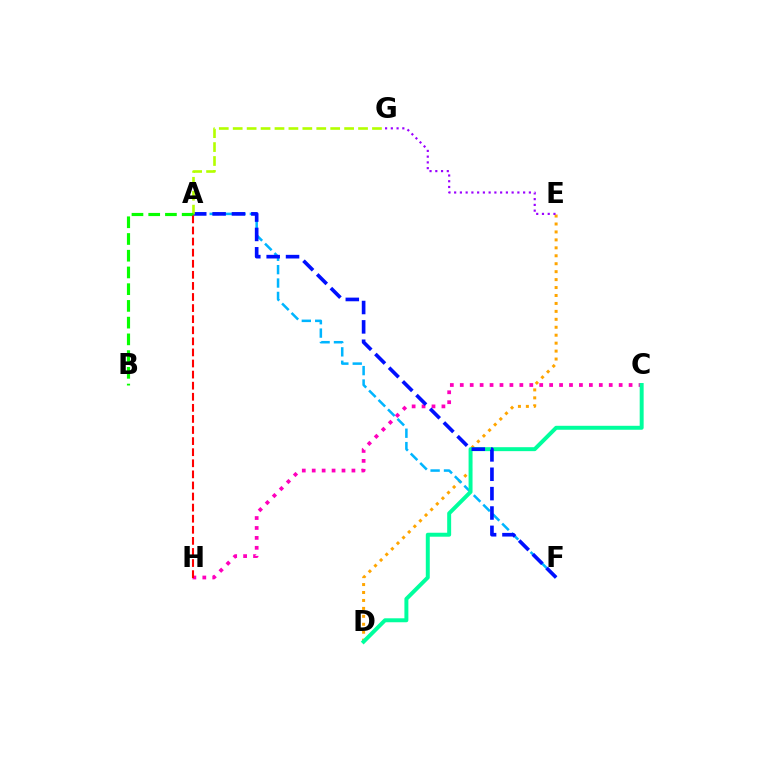{('C', 'H'): [{'color': '#ff00bd', 'line_style': 'dotted', 'thickness': 2.7}], ('D', 'E'): [{'color': '#ffa500', 'line_style': 'dotted', 'thickness': 2.16}], ('A', 'F'): [{'color': '#00b5ff', 'line_style': 'dashed', 'thickness': 1.82}, {'color': '#0010ff', 'line_style': 'dashed', 'thickness': 2.63}], ('C', 'D'): [{'color': '#00ff9d', 'line_style': 'solid', 'thickness': 2.85}], ('E', 'G'): [{'color': '#9b00ff', 'line_style': 'dotted', 'thickness': 1.56}], ('A', 'G'): [{'color': '#b3ff00', 'line_style': 'dashed', 'thickness': 1.89}], ('A', 'B'): [{'color': '#08ff00', 'line_style': 'dashed', 'thickness': 2.27}], ('A', 'H'): [{'color': '#ff0000', 'line_style': 'dashed', 'thickness': 1.51}]}